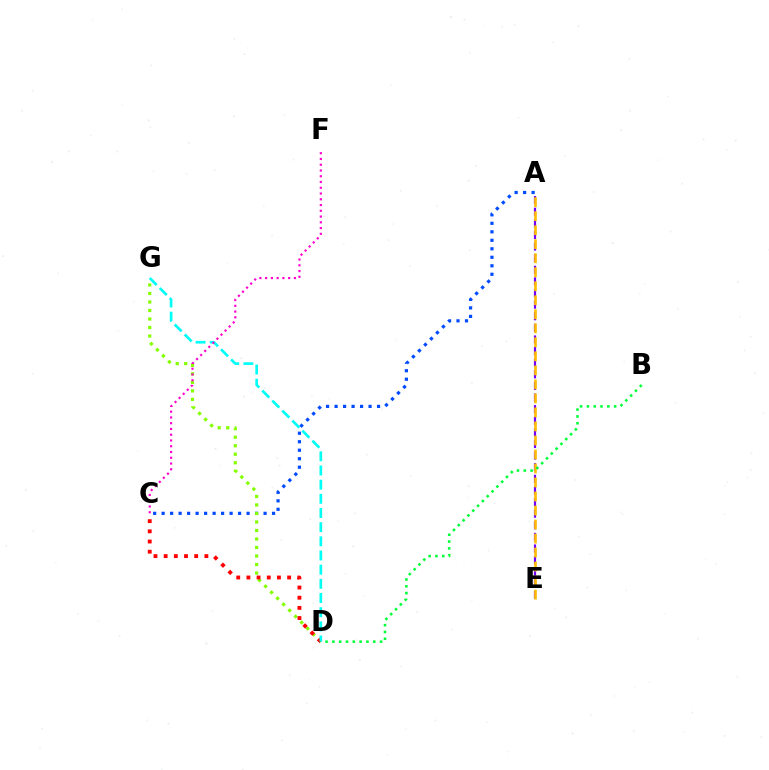{('A', 'C'): [{'color': '#004bff', 'line_style': 'dotted', 'thickness': 2.31}], ('D', 'G'): [{'color': '#84ff00', 'line_style': 'dotted', 'thickness': 2.31}, {'color': '#00fff6', 'line_style': 'dashed', 'thickness': 1.93}], ('C', 'D'): [{'color': '#ff0000', 'line_style': 'dotted', 'thickness': 2.77}], ('A', 'E'): [{'color': '#7200ff', 'line_style': 'dashed', 'thickness': 1.58}, {'color': '#ffbd00', 'line_style': 'dashed', 'thickness': 1.9}], ('B', 'D'): [{'color': '#00ff39', 'line_style': 'dotted', 'thickness': 1.85}], ('C', 'F'): [{'color': '#ff00cf', 'line_style': 'dotted', 'thickness': 1.56}]}